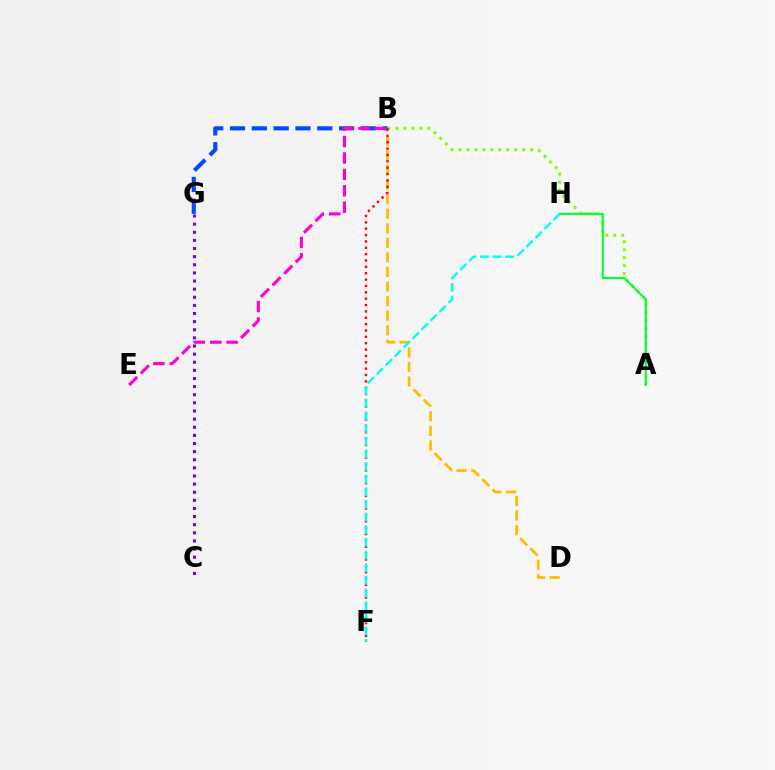{('A', 'B'): [{'color': '#84ff00', 'line_style': 'dotted', 'thickness': 2.17}], ('B', 'D'): [{'color': '#ffbd00', 'line_style': 'dashed', 'thickness': 1.98}], ('B', 'F'): [{'color': '#ff0000', 'line_style': 'dotted', 'thickness': 1.73}], ('B', 'G'): [{'color': '#004bff', 'line_style': 'dashed', 'thickness': 2.97}], ('A', 'H'): [{'color': '#00ff39', 'line_style': 'solid', 'thickness': 1.52}], ('C', 'G'): [{'color': '#7200ff', 'line_style': 'dotted', 'thickness': 2.21}], ('B', 'E'): [{'color': '#ff00cf', 'line_style': 'dashed', 'thickness': 2.23}], ('F', 'H'): [{'color': '#00fff6', 'line_style': 'dashed', 'thickness': 1.72}]}